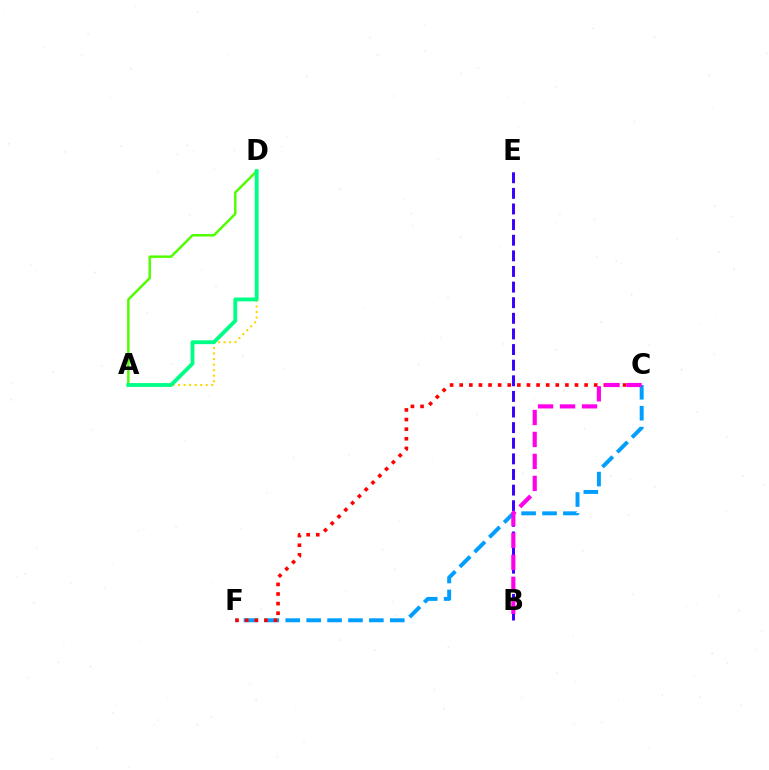{('A', 'D'): [{'color': '#ffd500', 'line_style': 'dotted', 'thickness': 1.5}, {'color': '#4fff00', 'line_style': 'solid', 'thickness': 1.78}, {'color': '#00ff86', 'line_style': 'solid', 'thickness': 2.78}], ('C', 'F'): [{'color': '#009eff', 'line_style': 'dashed', 'thickness': 2.84}, {'color': '#ff0000', 'line_style': 'dotted', 'thickness': 2.61}], ('B', 'E'): [{'color': '#3700ff', 'line_style': 'dashed', 'thickness': 2.12}], ('B', 'C'): [{'color': '#ff00ed', 'line_style': 'dashed', 'thickness': 2.98}]}